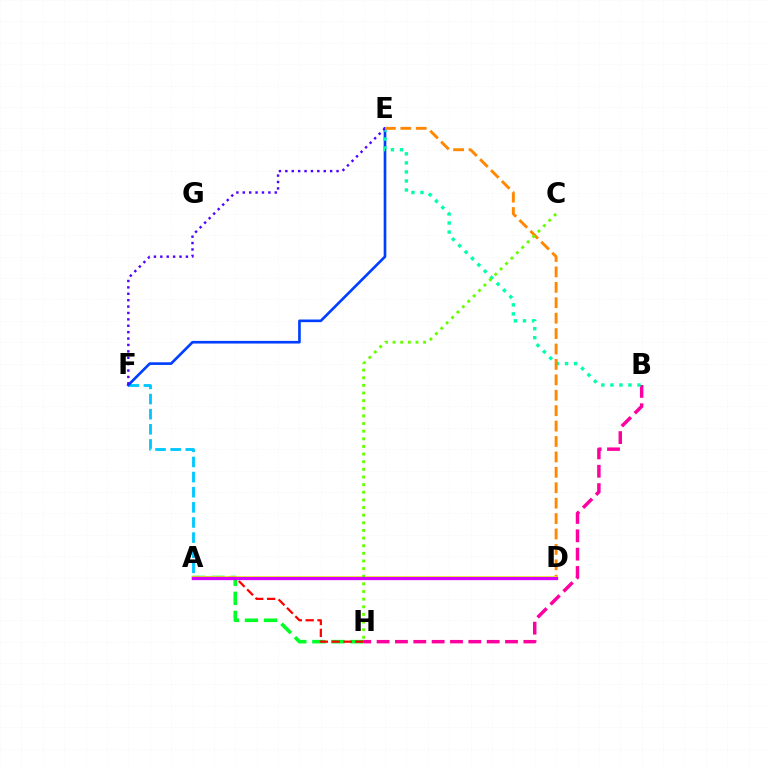{('A', 'F'): [{'color': '#00c7ff', 'line_style': 'dashed', 'thickness': 2.06}], ('E', 'F'): [{'color': '#003fff', 'line_style': 'solid', 'thickness': 1.91}, {'color': '#4f00ff', 'line_style': 'dotted', 'thickness': 1.74}], ('A', 'H'): [{'color': '#00ff27', 'line_style': 'dashed', 'thickness': 2.59}, {'color': '#ff0000', 'line_style': 'dashed', 'thickness': 1.61}], ('B', 'H'): [{'color': '#ff00a0', 'line_style': 'dashed', 'thickness': 2.49}], ('B', 'E'): [{'color': '#00ffaf', 'line_style': 'dotted', 'thickness': 2.46}], ('D', 'E'): [{'color': '#ff8800', 'line_style': 'dashed', 'thickness': 2.09}], ('A', 'D'): [{'color': '#eeff00', 'line_style': 'solid', 'thickness': 2.64}, {'color': '#d600ff', 'line_style': 'solid', 'thickness': 2.36}], ('C', 'H'): [{'color': '#66ff00', 'line_style': 'dotted', 'thickness': 2.07}]}